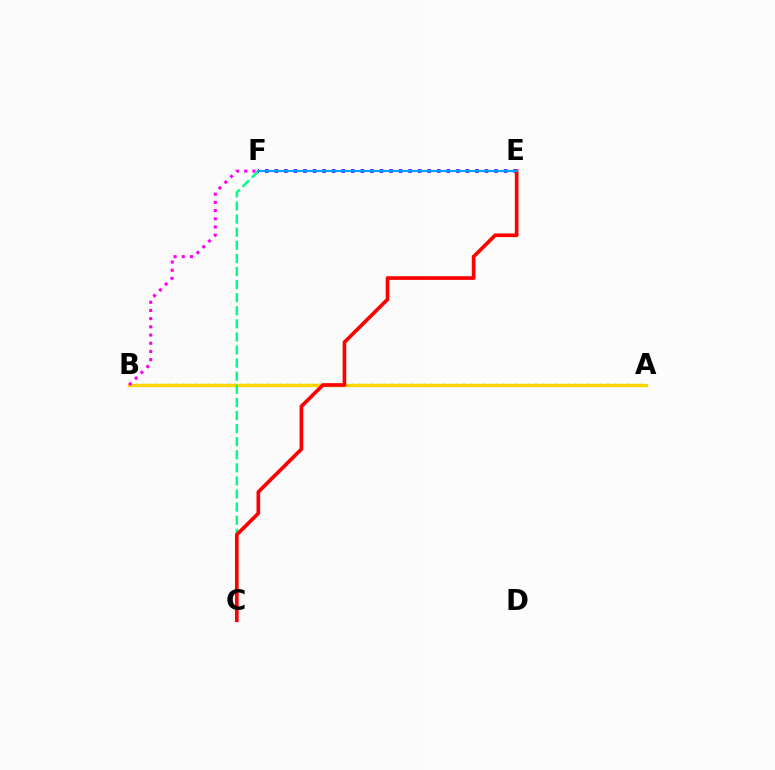{('A', 'B'): [{'color': '#4fff00', 'line_style': 'dotted', 'thickness': 1.78}, {'color': '#ffd500', 'line_style': 'solid', 'thickness': 2.4}], ('C', 'F'): [{'color': '#00ff86', 'line_style': 'dashed', 'thickness': 1.78}], ('E', 'F'): [{'color': '#3700ff', 'line_style': 'dotted', 'thickness': 2.6}, {'color': '#009eff', 'line_style': 'solid', 'thickness': 1.56}], ('C', 'E'): [{'color': '#ff0000', 'line_style': 'solid', 'thickness': 2.64}], ('B', 'F'): [{'color': '#ff00ed', 'line_style': 'dotted', 'thickness': 2.23}]}